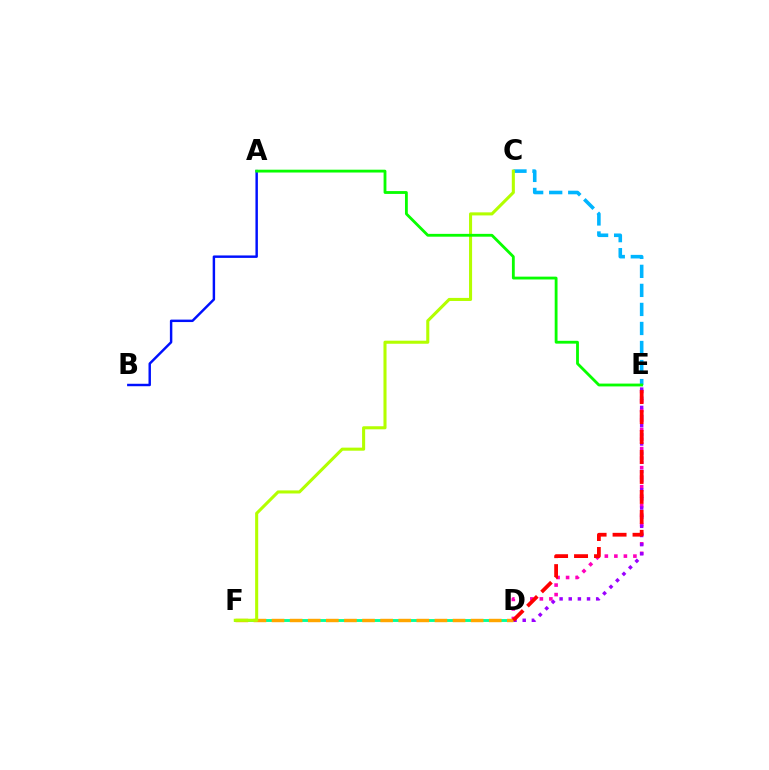{('D', 'F'): [{'color': '#00ff9d', 'line_style': 'solid', 'thickness': 2.06}, {'color': '#ffa500', 'line_style': 'dashed', 'thickness': 2.46}], ('A', 'B'): [{'color': '#0010ff', 'line_style': 'solid', 'thickness': 1.76}], ('D', 'E'): [{'color': '#ff00bd', 'line_style': 'dotted', 'thickness': 2.59}, {'color': '#9b00ff', 'line_style': 'dotted', 'thickness': 2.49}, {'color': '#ff0000', 'line_style': 'dashed', 'thickness': 2.71}], ('C', 'E'): [{'color': '#00b5ff', 'line_style': 'dashed', 'thickness': 2.59}], ('C', 'F'): [{'color': '#b3ff00', 'line_style': 'solid', 'thickness': 2.21}], ('A', 'E'): [{'color': '#08ff00', 'line_style': 'solid', 'thickness': 2.03}]}